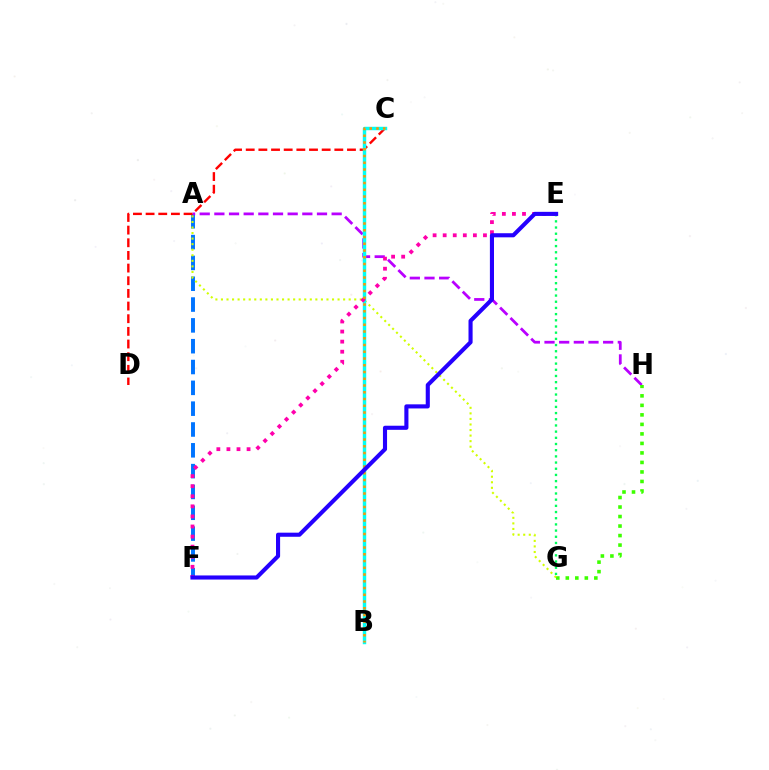{('A', 'F'): [{'color': '#0074ff', 'line_style': 'dashed', 'thickness': 2.83}], ('A', 'H'): [{'color': '#b900ff', 'line_style': 'dashed', 'thickness': 1.99}], ('G', 'H'): [{'color': '#3dff00', 'line_style': 'dotted', 'thickness': 2.58}], ('A', 'G'): [{'color': '#d1ff00', 'line_style': 'dotted', 'thickness': 1.51}], ('E', 'G'): [{'color': '#00ff5c', 'line_style': 'dotted', 'thickness': 1.68}], ('C', 'D'): [{'color': '#ff0000', 'line_style': 'dashed', 'thickness': 1.72}], ('B', 'C'): [{'color': '#00fff6', 'line_style': 'solid', 'thickness': 2.48}, {'color': '#ff9400', 'line_style': 'dotted', 'thickness': 1.83}], ('E', 'F'): [{'color': '#ff00ac', 'line_style': 'dotted', 'thickness': 2.74}, {'color': '#2500ff', 'line_style': 'solid', 'thickness': 2.95}]}